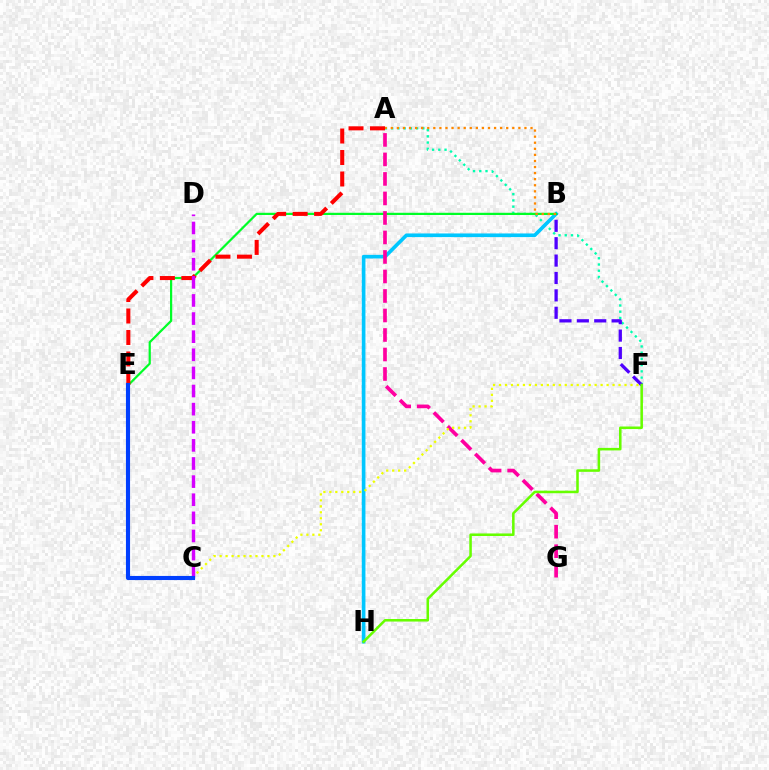{('A', 'F'): [{'color': '#00ffaf', 'line_style': 'dotted', 'thickness': 1.69}], ('B', 'H'): [{'color': '#00c7ff', 'line_style': 'solid', 'thickness': 2.63}], ('B', 'F'): [{'color': '#4f00ff', 'line_style': 'dashed', 'thickness': 2.36}], ('B', 'E'): [{'color': '#00ff27', 'line_style': 'solid', 'thickness': 1.6}], ('A', 'E'): [{'color': '#ff0000', 'line_style': 'dashed', 'thickness': 2.92}], ('A', 'G'): [{'color': '#ff00a0', 'line_style': 'dashed', 'thickness': 2.65}], ('C', 'F'): [{'color': '#eeff00', 'line_style': 'dotted', 'thickness': 1.62}], ('C', 'D'): [{'color': '#d600ff', 'line_style': 'dashed', 'thickness': 2.46}], ('F', 'H'): [{'color': '#66ff00', 'line_style': 'solid', 'thickness': 1.83}], ('A', 'B'): [{'color': '#ff8800', 'line_style': 'dotted', 'thickness': 1.65}], ('C', 'E'): [{'color': '#003fff', 'line_style': 'solid', 'thickness': 2.96}]}